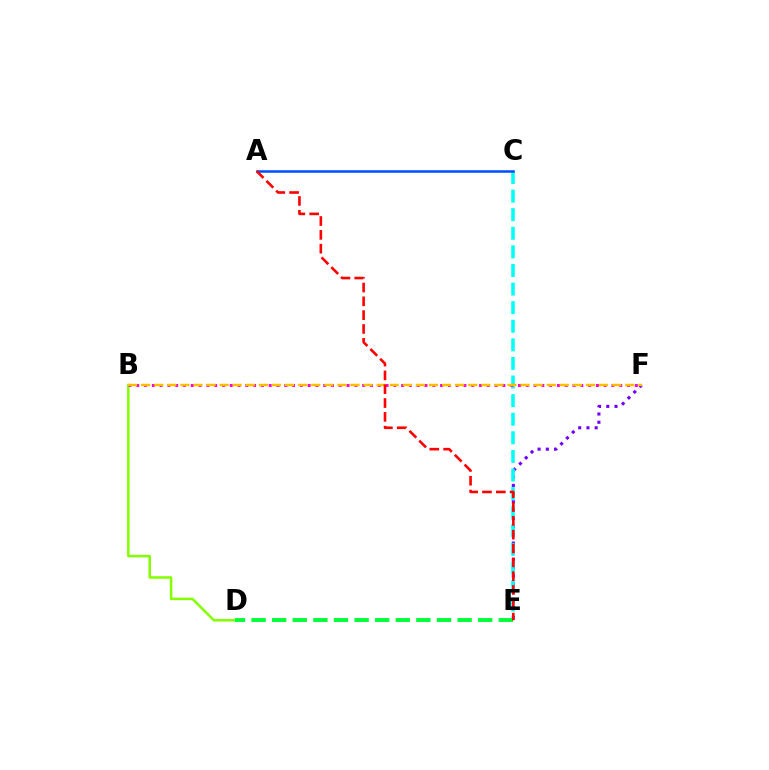{('E', 'F'): [{'color': '#7200ff', 'line_style': 'dotted', 'thickness': 2.24}], ('B', 'D'): [{'color': '#84ff00', 'line_style': 'solid', 'thickness': 1.81}], ('C', 'E'): [{'color': '#00fff6', 'line_style': 'dashed', 'thickness': 2.53}], ('B', 'F'): [{'color': '#ff00cf', 'line_style': 'dotted', 'thickness': 2.12}, {'color': '#ffbd00', 'line_style': 'dashed', 'thickness': 1.78}], ('A', 'C'): [{'color': '#004bff', 'line_style': 'solid', 'thickness': 1.81}], ('D', 'E'): [{'color': '#00ff39', 'line_style': 'dashed', 'thickness': 2.8}], ('A', 'E'): [{'color': '#ff0000', 'line_style': 'dashed', 'thickness': 1.88}]}